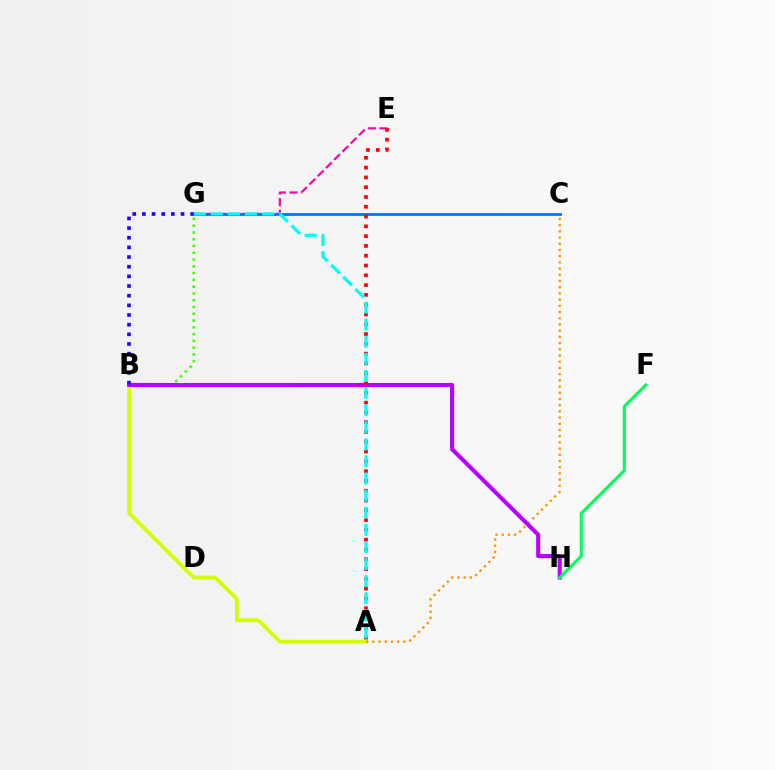{('A', 'B'): [{'color': '#d1ff00', 'line_style': 'solid', 'thickness': 2.71}], ('B', 'G'): [{'color': '#3dff00', 'line_style': 'dotted', 'thickness': 1.84}, {'color': '#2500ff', 'line_style': 'dotted', 'thickness': 2.62}], ('A', 'C'): [{'color': '#ff9400', 'line_style': 'dotted', 'thickness': 1.69}], ('E', 'G'): [{'color': '#ff00ac', 'line_style': 'dashed', 'thickness': 1.58}], ('C', 'G'): [{'color': '#0074ff', 'line_style': 'solid', 'thickness': 2.0}], ('B', 'H'): [{'color': '#b900ff', 'line_style': 'solid', 'thickness': 2.94}], ('A', 'E'): [{'color': '#ff0000', 'line_style': 'dotted', 'thickness': 2.66}], ('F', 'H'): [{'color': '#00ff5c', 'line_style': 'solid', 'thickness': 2.22}], ('A', 'G'): [{'color': '#00fff6', 'line_style': 'dashed', 'thickness': 2.32}]}